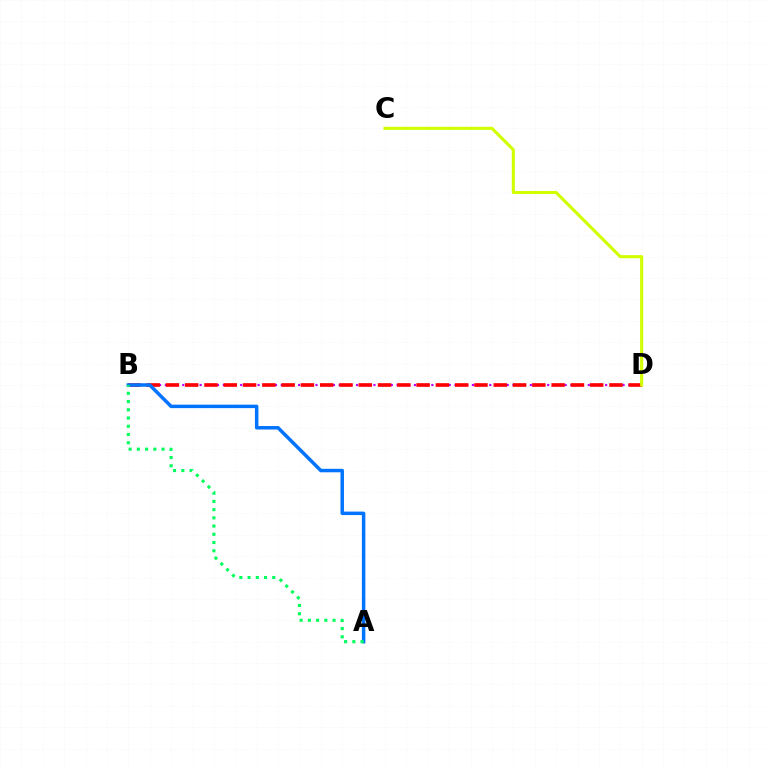{('B', 'D'): [{'color': '#b900ff', 'line_style': 'dotted', 'thickness': 1.57}, {'color': '#ff0000', 'line_style': 'dashed', 'thickness': 2.62}], ('A', 'B'): [{'color': '#0074ff', 'line_style': 'solid', 'thickness': 2.51}, {'color': '#00ff5c', 'line_style': 'dotted', 'thickness': 2.24}], ('C', 'D'): [{'color': '#d1ff00', 'line_style': 'solid', 'thickness': 2.22}]}